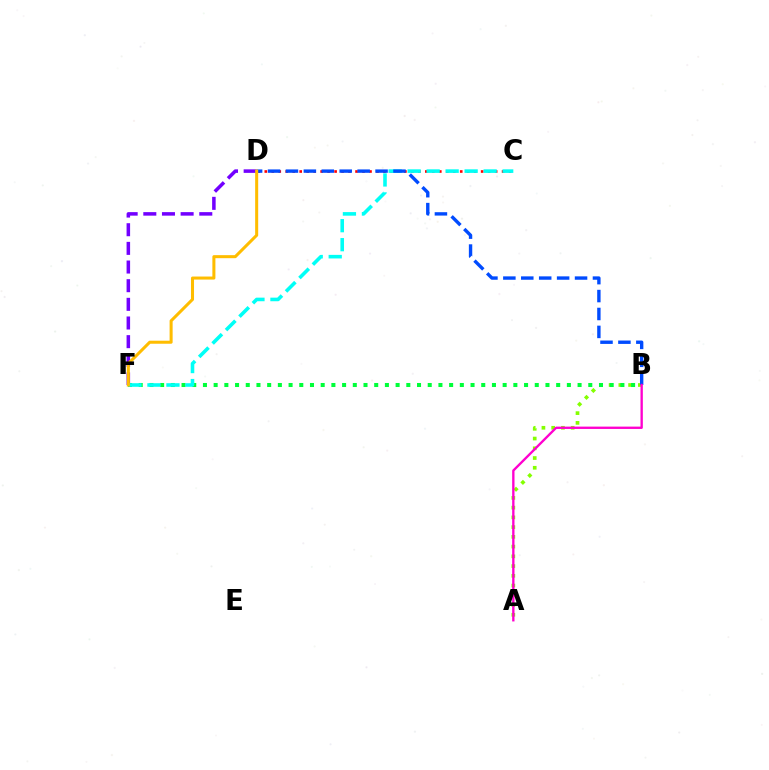{('A', 'B'): [{'color': '#84ff00', 'line_style': 'dotted', 'thickness': 2.65}, {'color': '#ff00cf', 'line_style': 'solid', 'thickness': 1.69}], ('C', 'D'): [{'color': '#ff0000', 'line_style': 'dotted', 'thickness': 1.9}], ('B', 'F'): [{'color': '#00ff39', 'line_style': 'dotted', 'thickness': 2.91}], ('D', 'F'): [{'color': '#7200ff', 'line_style': 'dashed', 'thickness': 2.53}, {'color': '#ffbd00', 'line_style': 'solid', 'thickness': 2.19}], ('C', 'F'): [{'color': '#00fff6', 'line_style': 'dashed', 'thickness': 2.58}], ('B', 'D'): [{'color': '#004bff', 'line_style': 'dashed', 'thickness': 2.43}]}